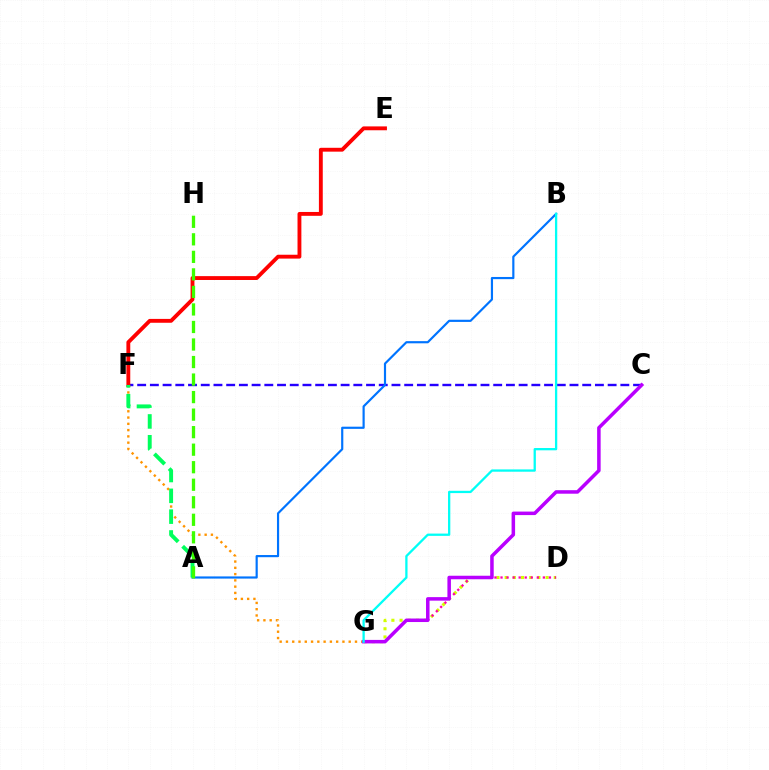{('C', 'F'): [{'color': '#2500ff', 'line_style': 'dashed', 'thickness': 1.73}], ('A', 'B'): [{'color': '#0074ff', 'line_style': 'solid', 'thickness': 1.57}], ('F', 'G'): [{'color': '#ff9400', 'line_style': 'dotted', 'thickness': 1.71}], ('E', 'F'): [{'color': '#ff0000', 'line_style': 'solid', 'thickness': 2.78}], ('D', 'G'): [{'color': '#d1ff00', 'line_style': 'dotted', 'thickness': 2.22}, {'color': '#ff00ac', 'line_style': 'dotted', 'thickness': 1.64}], ('A', 'F'): [{'color': '#00ff5c', 'line_style': 'dashed', 'thickness': 2.83}], ('A', 'H'): [{'color': '#3dff00', 'line_style': 'dashed', 'thickness': 2.38}], ('C', 'G'): [{'color': '#b900ff', 'line_style': 'solid', 'thickness': 2.53}], ('B', 'G'): [{'color': '#00fff6', 'line_style': 'solid', 'thickness': 1.65}]}